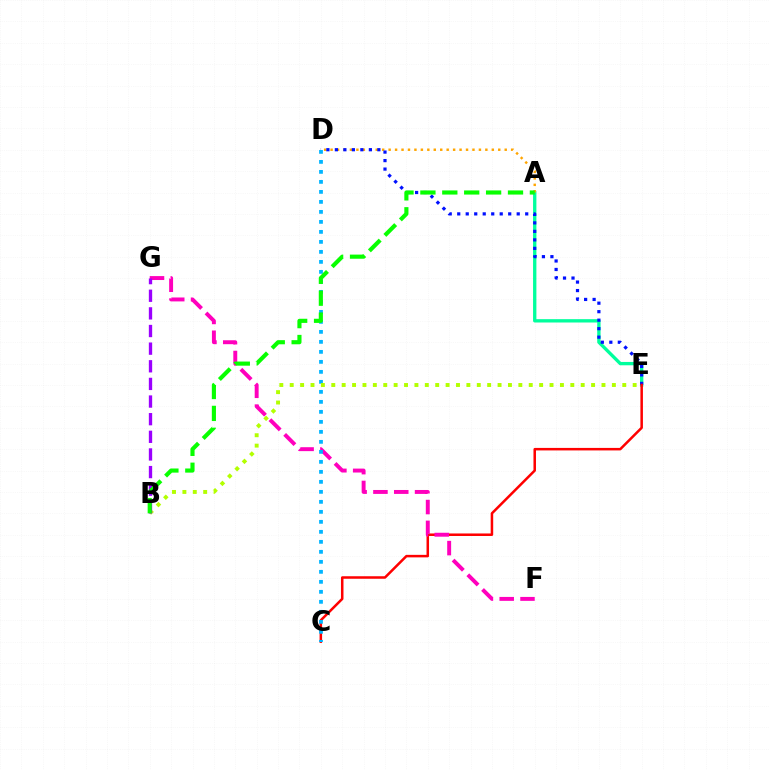{('A', 'E'): [{'color': '#00ff9d', 'line_style': 'solid', 'thickness': 2.4}], ('A', 'D'): [{'color': '#ffa500', 'line_style': 'dotted', 'thickness': 1.75}], ('D', 'E'): [{'color': '#0010ff', 'line_style': 'dotted', 'thickness': 2.31}], ('C', 'E'): [{'color': '#ff0000', 'line_style': 'solid', 'thickness': 1.81}], ('F', 'G'): [{'color': '#ff00bd', 'line_style': 'dashed', 'thickness': 2.83}], ('C', 'D'): [{'color': '#00b5ff', 'line_style': 'dotted', 'thickness': 2.72}], ('B', 'E'): [{'color': '#b3ff00', 'line_style': 'dotted', 'thickness': 2.82}], ('B', 'G'): [{'color': '#9b00ff', 'line_style': 'dashed', 'thickness': 2.4}], ('A', 'B'): [{'color': '#08ff00', 'line_style': 'dashed', 'thickness': 2.97}]}